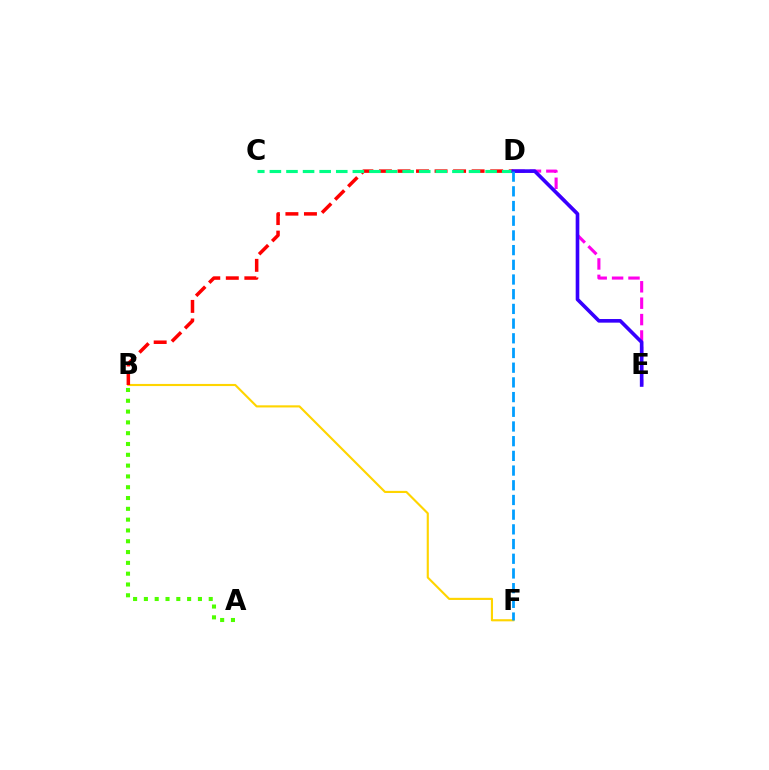{('B', 'F'): [{'color': '#ffd500', 'line_style': 'solid', 'thickness': 1.54}], ('D', 'E'): [{'color': '#ff00ed', 'line_style': 'dashed', 'thickness': 2.23}, {'color': '#3700ff', 'line_style': 'solid', 'thickness': 2.61}], ('B', 'D'): [{'color': '#ff0000', 'line_style': 'dashed', 'thickness': 2.52}], ('C', 'D'): [{'color': '#00ff86', 'line_style': 'dashed', 'thickness': 2.25}], ('A', 'B'): [{'color': '#4fff00', 'line_style': 'dotted', 'thickness': 2.94}], ('D', 'F'): [{'color': '#009eff', 'line_style': 'dashed', 'thickness': 2.0}]}